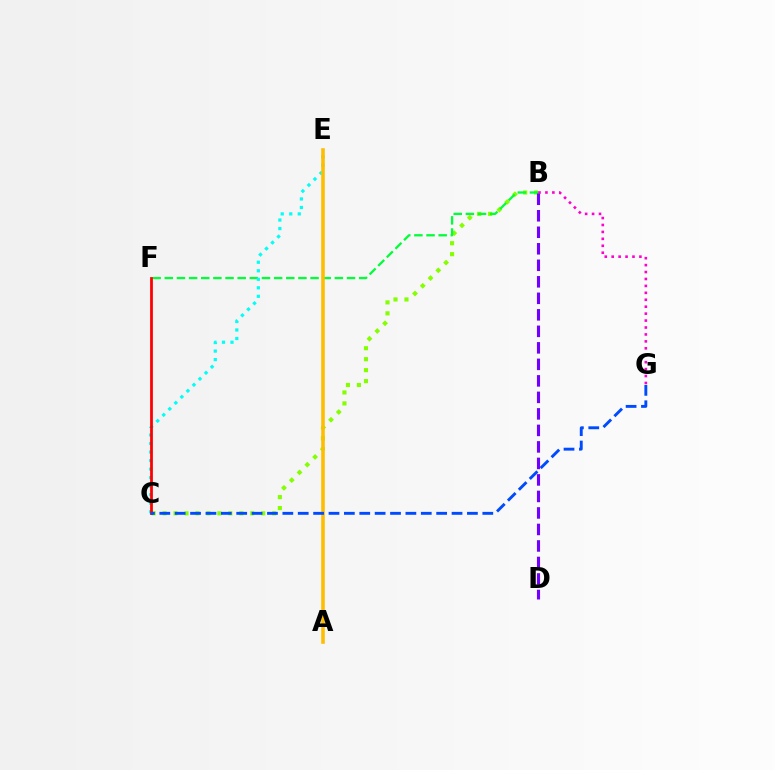{('B', 'C'): [{'color': '#84ff00', 'line_style': 'dotted', 'thickness': 2.98}], ('B', 'F'): [{'color': '#00ff39', 'line_style': 'dashed', 'thickness': 1.65}], ('C', 'E'): [{'color': '#00fff6', 'line_style': 'dotted', 'thickness': 2.32}], ('A', 'E'): [{'color': '#ffbd00', 'line_style': 'solid', 'thickness': 2.59}], ('B', 'G'): [{'color': '#ff00cf', 'line_style': 'dotted', 'thickness': 1.88}], ('C', 'F'): [{'color': '#ff0000', 'line_style': 'solid', 'thickness': 1.99}], ('C', 'G'): [{'color': '#004bff', 'line_style': 'dashed', 'thickness': 2.09}], ('B', 'D'): [{'color': '#7200ff', 'line_style': 'dashed', 'thickness': 2.24}]}